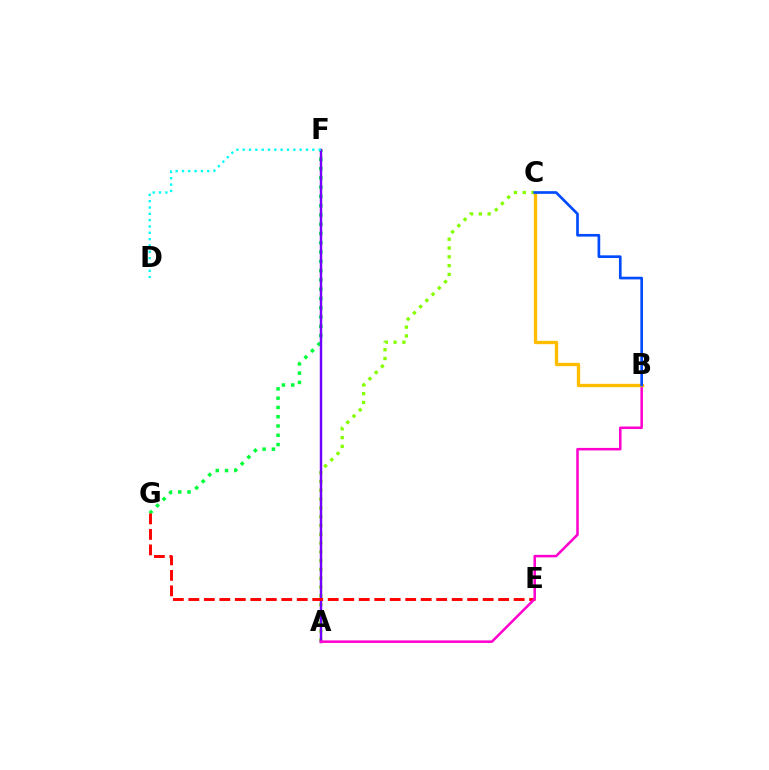{('F', 'G'): [{'color': '#00ff39', 'line_style': 'dotted', 'thickness': 2.52}], ('A', 'C'): [{'color': '#84ff00', 'line_style': 'dotted', 'thickness': 2.39}], ('A', 'F'): [{'color': '#7200ff', 'line_style': 'solid', 'thickness': 1.76}], ('E', 'G'): [{'color': '#ff0000', 'line_style': 'dashed', 'thickness': 2.1}], ('A', 'B'): [{'color': '#ff00cf', 'line_style': 'solid', 'thickness': 1.82}], ('D', 'F'): [{'color': '#00fff6', 'line_style': 'dotted', 'thickness': 1.72}], ('B', 'C'): [{'color': '#ffbd00', 'line_style': 'solid', 'thickness': 2.4}, {'color': '#004bff', 'line_style': 'solid', 'thickness': 1.92}]}